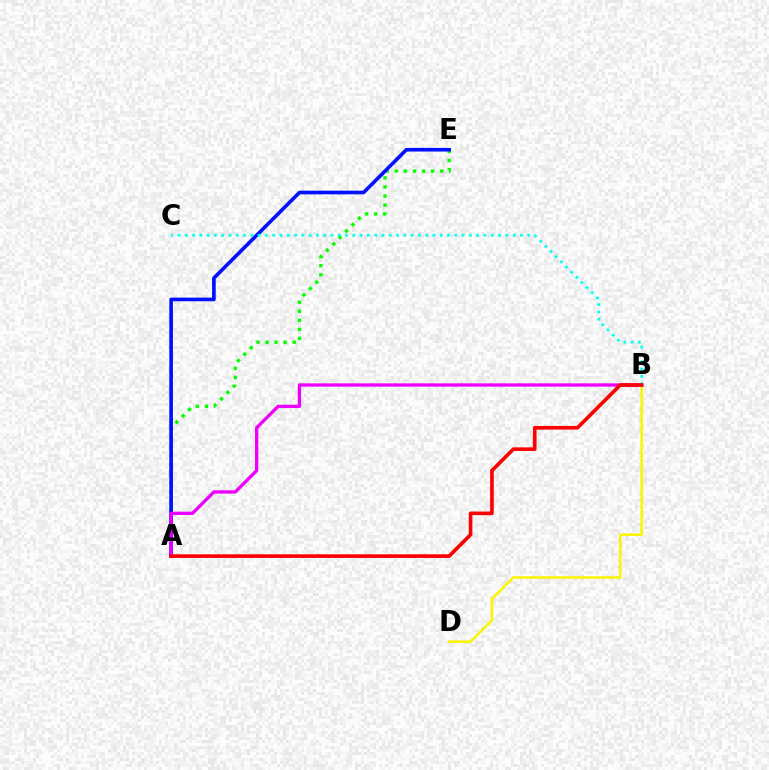{('B', 'D'): [{'color': '#fcf500', 'line_style': 'solid', 'thickness': 1.85}], ('A', 'E'): [{'color': '#08ff00', 'line_style': 'dotted', 'thickness': 2.46}, {'color': '#0010ff', 'line_style': 'solid', 'thickness': 2.62}], ('A', 'B'): [{'color': '#ee00ff', 'line_style': 'solid', 'thickness': 2.39}, {'color': '#ff0000', 'line_style': 'solid', 'thickness': 2.61}], ('B', 'C'): [{'color': '#00fff6', 'line_style': 'dotted', 'thickness': 1.98}]}